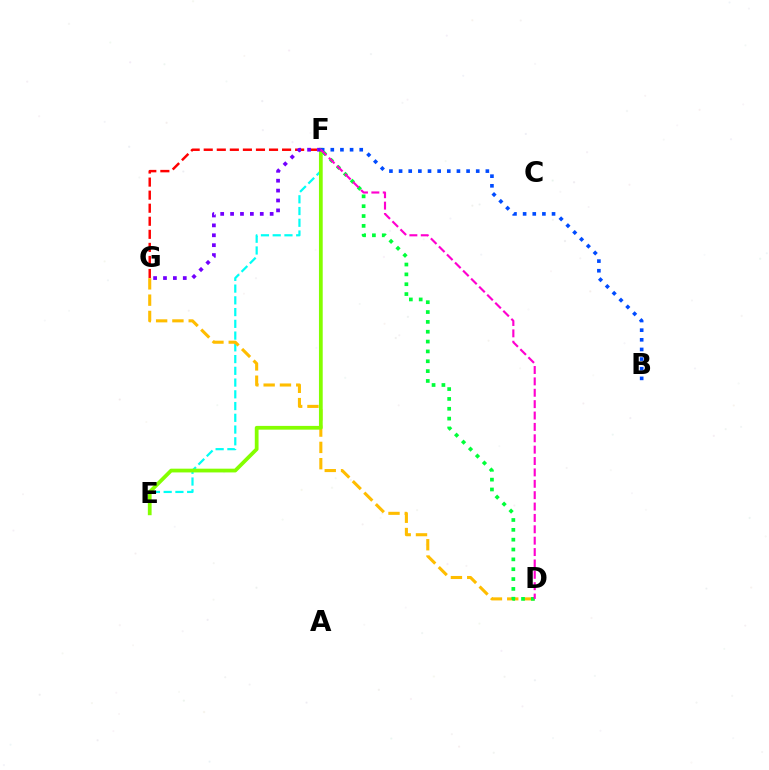{('F', 'G'): [{'color': '#ff0000', 'line_style': 'dashed', 'thickness': 1.77}, {'color': '#7200ff', 'line_style': 'dotted', 'thickness': 2.69}], ('E', 'F'): [{'color': '#00fff6', 'line_style': 'dashed', 'thickness': 1.6}, {'color': '#84ff00', 'line_style': 'solid', 'thickness': 2.71}], ('D', 'G'): [{'color': '#ffbd00', 'line_style': 'dashed', 'thickness': 2.21}], ('B', 'F'): [{'color': '#004bff', 'line_style': 'dotted', 'thickness': 2.62}], ('D', 'F'): [{'color': '#00ff39', 'line_style': 'dotted', 'thickness': 2.67}, {'color': '#ff00cf', 'line_style': 'dashed', 'thickness': 1.55}]}